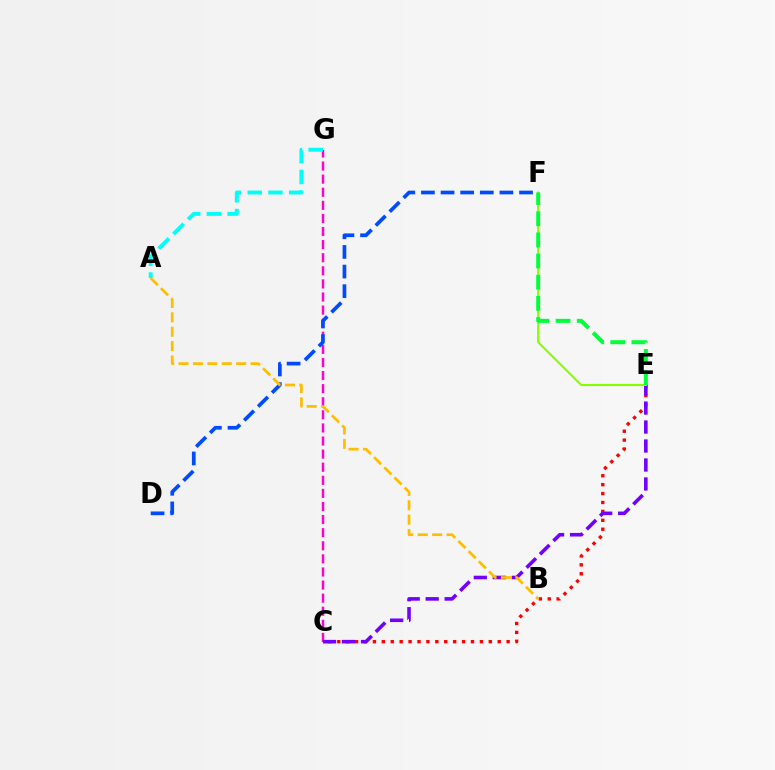{('C', 'E'): [{'color': '#ff0000', 'line_style': 'dotted', 'thickness': 2.42}, {'color': '#7200ff', 'line_style': 'dashed', 'thickness': 2.58}], ('C', 'G'): [{'color': '#ff00cf', 'line_style': 'dashed', 'thickness': 1.78}], ('D', 'F'): [{'color': '#004bff', 'line_style': 'dashed', 'thickness': 2.67}], ('E', 'F'): [{'color': '#84ff00', 'line_style': 'solid', 'thickness': 1.5}, {'color': '#00ff39', 'line_style': 'dashed', 'thickness': 2.88}], ('A', 'B'): [{'color': '#ffbd00', 'line_style': 'dashed', 'thickness': 1.96}], ('A', 'G'): [{'color': '#00fff6', 'line_style': 'dashed', 'thickness': 2.82}]}